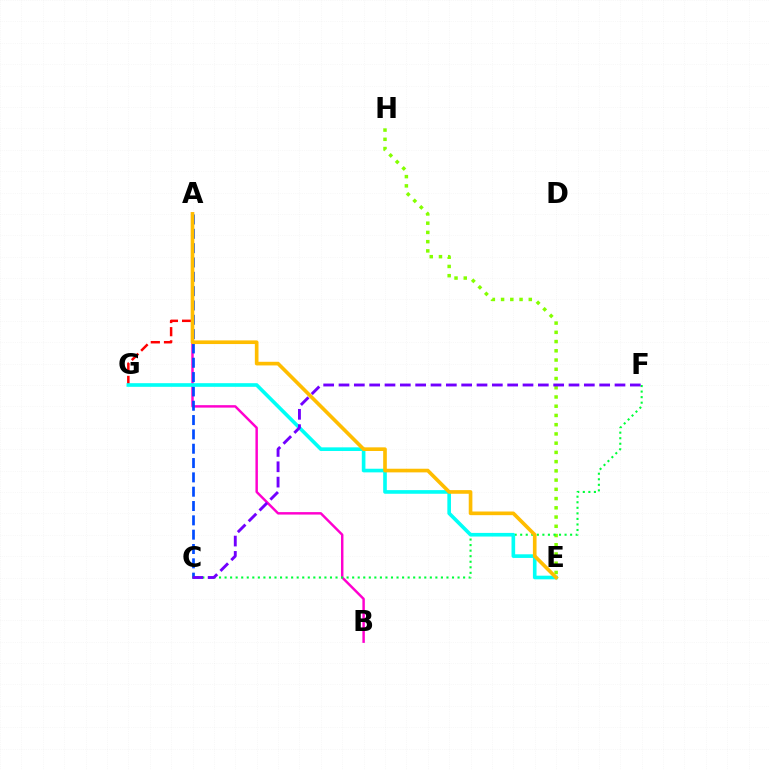{('A', 'B'): [{'color': '#ff00cf', 'line_style': 'solid', 'thickness': 1.77}], ('A', 'C'): [{'color': '#004bff', 'line_style': 'dashed', 'thickness': 1.95}], ('E', 'H'): [{'color': '#84ff00', 'line_style': 'dotted', 'thickness': 2.51}], ('A', 'G'): [{'color': '#ff0000', 'line_style': 'dashed', 'thickness': 1.79}], ('C', 'F'): [{'color': '#00ff39', 'line_style': 'dotted', 'thickness': 1.51}, {'color': '#7200ff', 'line_style': 'dashed', 'thickness': 2.08}], ('E', 'G'): [{'color': '#00fff6', 'line_style': 'solid', 'thickness': 2.62}], ('A', 'E'): [{'color': '#ffbd00', 'line_style': 'solid', 'thickness': 2.63}]}